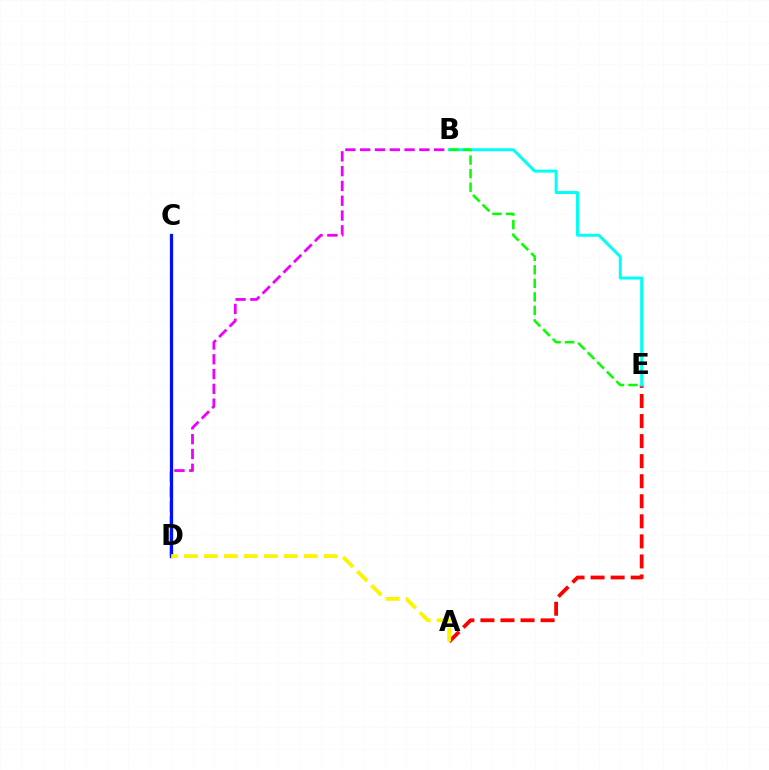{('B', 'D'): [{'color': '#ee00ff', 'line_style': 'dashed', 'thickness': 2.01}], ('A', 'E'): [{'color': '#ff0000', 'line_style': 'dashed', 'thickness': 2.72}], ('C', 'D'): [{'color': '#0010ff', 'line_style': 'solid', 'thickness': 2.34}], ('A', 'D'): [{'color': '#fcf500', 'line_style': 'dashed', 'thickness': 2.71}], ('B', 'E'): [{'color': '#00fff6', 'line_style': 'solid', 'thickness': 2.14}, {'color': '#08ff00', 'line_style': 'dashed', 'thickness': 1.84}]}